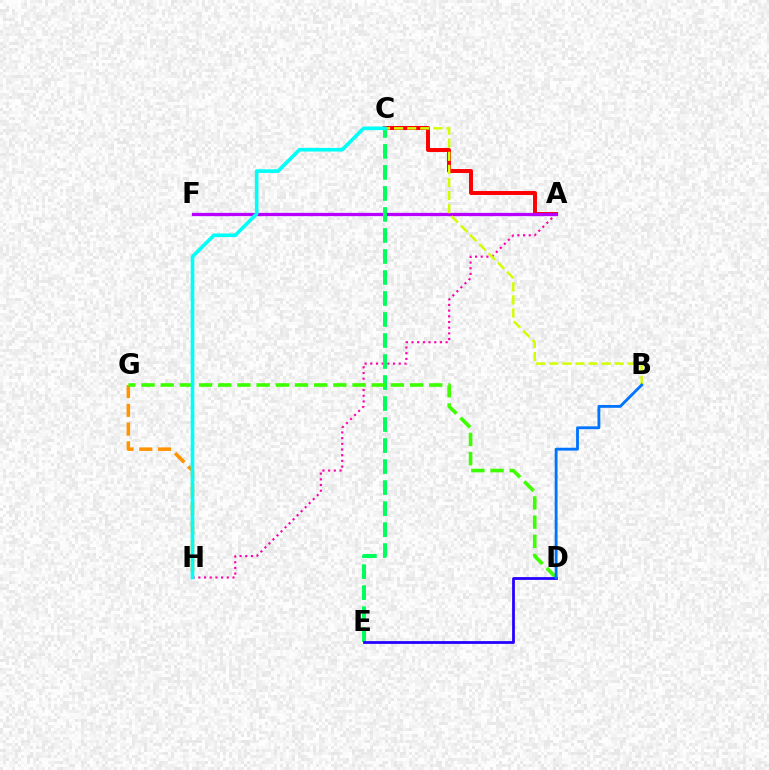{('A', 'C'): [{'color': '#ff0000', 'line_style': 'solid', 'thickness': 2.85}], ('A', 'H'): [{'color': '#ff00ac', 'line_style': 'dotted', 'thickness': 1.55}], ('G', 'H'): [{'color': '#ff9400', 'line_style': 'dashed', 'thickness': 2.55}], ('A', 'F'): [{'color': '#b900ff', 'line_style': 'solid', 'thickness': 2.36}], ('C', 'E'): [{'color': '#00ff5c', 'line_style': 'dashed', 'thickness': 2.85}], ('B', 'C'): [{'color': '#d1ff00', 'line_style': 'dashed', 'thickness': 1.78}], ('D', 'G'): [{'color': '#3dff00', 'line_style': 'dashed', 'thickness': 2.61}], ('D', 'E'): [{'color': '#2500ff', 'line_style': 'solid', 'thickness': 2.0}], ('B', 'D'): [{'color': '#0074ff', 'line_style': 'solid', 'thickness': 2.06}], ('C', 'H'): [{'color': '#00fff6', 'line_style': 'solid', 'thickness': 2.61}]}